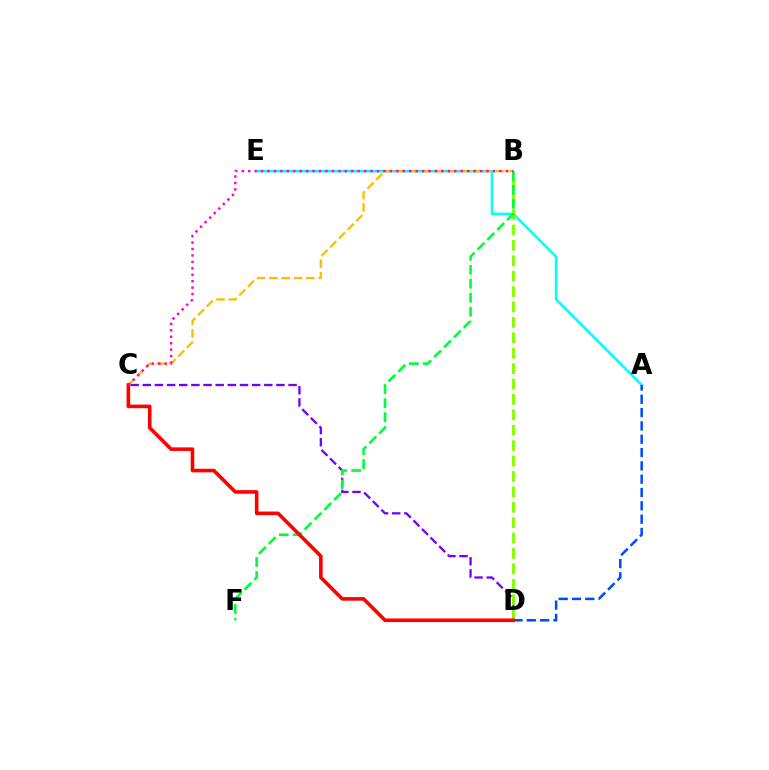{('A', 'E'): [{'color': '#00fff6', 'line_style': 'solid', 'thickness': 1.83}], ('C', 'D'): [{'color': '#7200ff', 'line_style': 'dashed', 'thickness': 1.65}, {'color': '#ff0000', 'line_style': 'solid', 'thickness': 2.59}], ('B', 'C'): [{'color': '#ffbd00', 'line_style': 'dashed', 'thickness': 1.68}, {'color': '#ff00cf', 'line_style': 'dotted', 'thickness': 1.75}], ('B', 'D'): [{'color': '#84ff00', 'line_style': 'dashed', 'thickness': 2.09}], ('B', 'F'): [{'color': '#00ff39', 'line_style': 'dashed', 'thickness': 1.89}], ('A', 'D'): [{'color': '#004bff', 'line_style': 'dashed', 'thickness': 1.81}]}